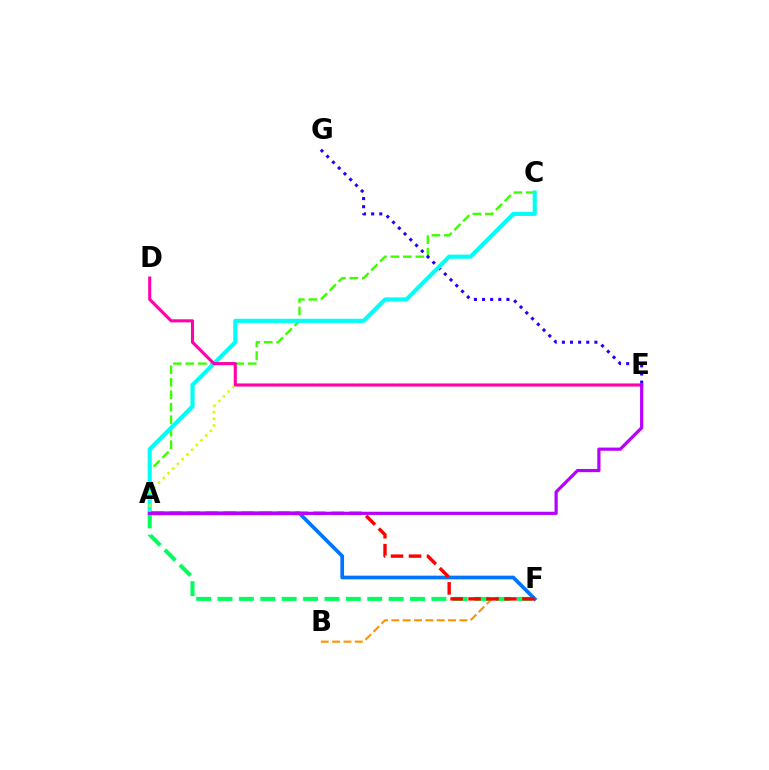{('A', 'C'): [{'color': '#3dff00', 'line_style': 'dashed', 'thickness': 1.69}, {'color': '#00fff6', 'line_style': 'solid', 'thickness': 2.98}], ('E', 'G'): [{'color': '#2500ff', 'line_style': 'dotted', 'thickness': 2.21}], ('B', 'F'): [{'color': '#ff9400', 'line_style': 'dashed', 'thickness': 1.54}], ('A', 'F'): [{'color': '#0074ff', 'line_style': 'solid', 'thickness': 2.66}, {'color': '#00ff5c', 'line_style': 'dashed', 'thickness': 2.91}, {'color': '#ff0000', 'line_style': 'dashed', 'thickness': 2.44}], ('A', 'E'): [{'color': '#d1ff00', 'line_style': 'dotted', 'thickness': 1.81}, {'color': '#b900ff', 'line_style': 'solid', 'thickness': 2.31}], ('D', 'E'): [{'color': '#ff00ac', 'line_style': 'solid', 'thickness': 2.22}]}